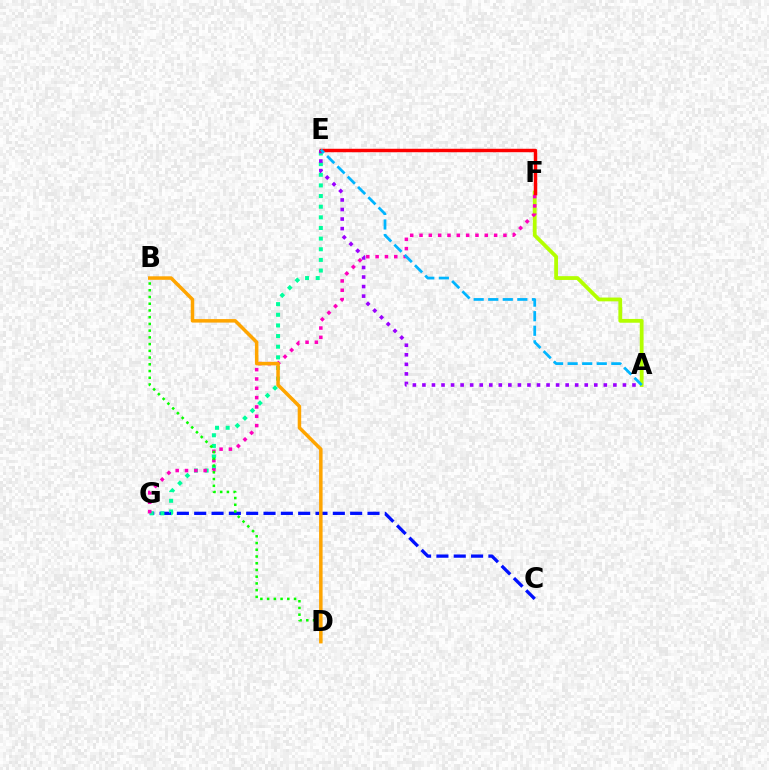{('C', 'G'): [{'color': '#0010ff', 'line_style': 'dashed', 'thickness': 2.35}], ('E', 'G'): [{'color': '#00ff9d', 'line_style': 'dotted', 'thickness': 2.89}], ('A', 'F'): [{'color': '#b3ff00', 'line_style': 'solid', 'thickness': 2.73}], ('F', 'G'): [{'color': '#ff00bd', 'line_style': 'dotted', 'thickness': 2.53}], ('B', 'D'): [{'color': '#08ff00', 'line_style': 'dotted', 'thickness': 1.83}, {'color': '#ffa500', 'line_style': 'solid', 'thickness': 2.52}], ('A', 'E'): [{'color': '#9b00ff', 'line_style': 'dotted', 'thickness': 2.59}, {'color': '#00b5ff', 'line_style': 'dashed', 'thickness': 1.98}], ('E', 'F'): [{'color': '#ff0000', 'line_style': 'solid', 'thickness': 2.48}]}